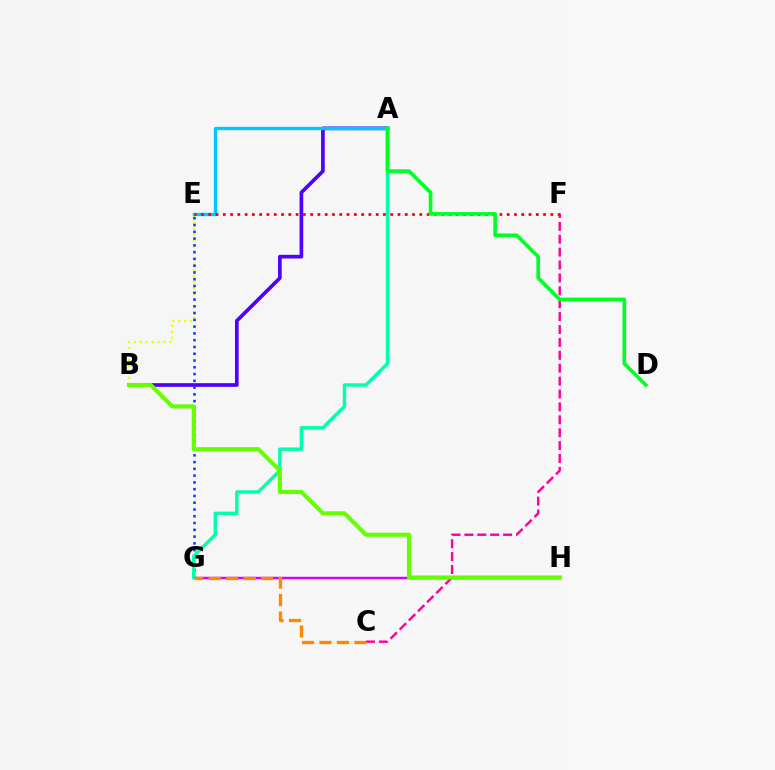{('B', 'E'): [{'color': '#eeff00', 'line_style': 'dotted', 'thickness': 1.62}], ('C', 'F'): [{'color': '#ff00a0', 'line_style': 'dashed', 'thickness': 1.75}], ('A', 'B'): [{'color': '#4f00ff', 'line_style': 'solid', 'thickness': 2.65}], ('A', 'E'): [{'color': '#00c7ff', 'line_style': 'solid', 'thickness': 2.41}], ('E', 'G'): [{'color': '#003fff', 'line_style': 'dotted', 'thickness': 1.84}], ('G', 'H'): [{'color': '#d600ff', 'line_style': 'solid', 'thickness': 1.76}], ('A', 'G'): [{'color': '#00ffaf', 'line_style': 'solid', 'thickness': 2.46}], ('C', 'G'): [{'color': '#ff8800', 'line_style': 'dashed', 'thickness': 2.37}], ('E', 'F'): [{'color': '#ff0000', 'line_style': 'dotted', 'thickness': 1.98}], ('B', 'H'): [{'color': '#66ff00', 'line_style': 'solid', 'thickness': 2.96}], ('A', 'D'): [{'color': '#00ff27', 'line_style': 'solid', 'thickness': 2.63}]}